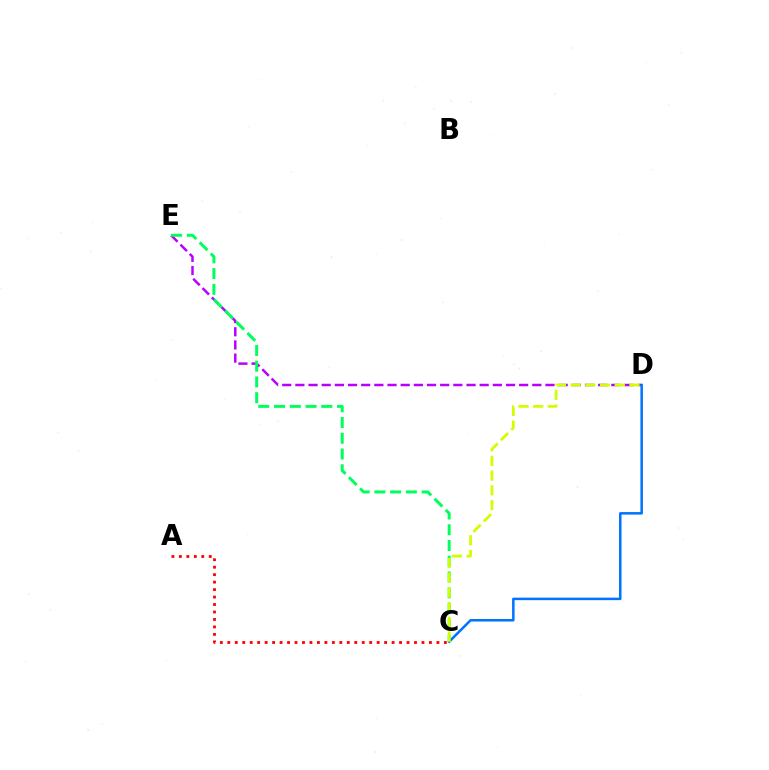{('D', 'E'): [{'color': '#b900ff', 'line_style': 'dashed', 'thickness': 1.79}], ('C', 'D'): [{'color': '#0074ff', 'line_style': 'solid', 'thickness': 1.81}, {'color': '#d1ff00', 'line_style': 'dashed', 'thickness': 2.0}], ('C', 'E'): [{'color': '#00ff5c', 'line_style': 'dashed', 'thickness': 2.14}], ('A', 'C'): [{'color': '#ff0000', 'line_style': 'dotted', 'thickness': 2.03}]}